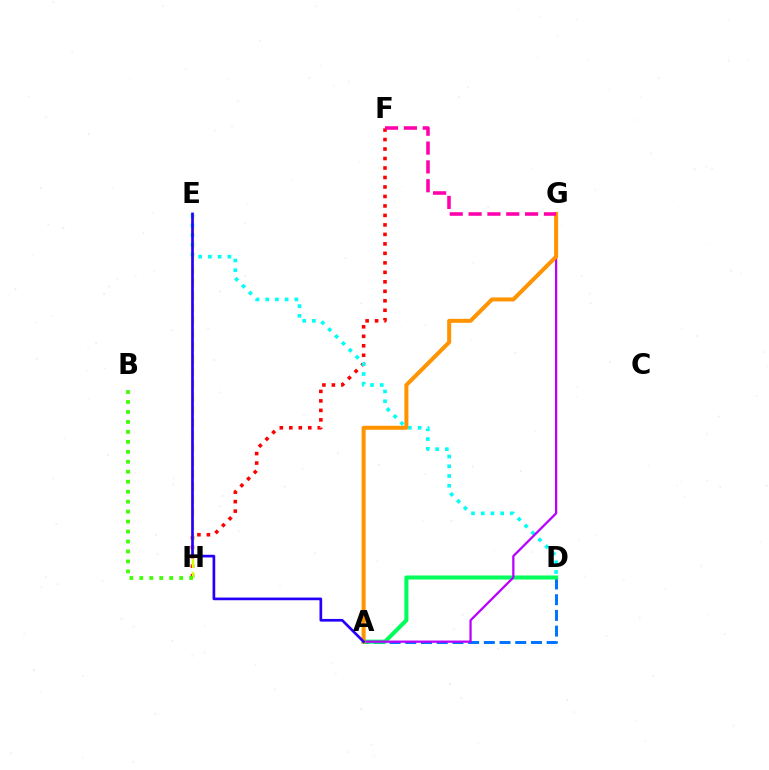{('A', 'D'): [{'color': '#0074ff', 'line_style': 'dashed', 'thickness': 2.13}, {'color': '#00ff5c', 'line_style': 'solid', 'thickness': 2.92}], ('F', 'H'): [{'color': '#ff0000', 'line_style': 'dotted', 'thickness': 2.58}], ('D', 'E'): [{'color': '#00fff6', 'line_style': 'dotted', 'thickness': 2.64}], ('A', 'G'): [{'color': '#b900ff', 'line_style': 'solid', 'thickness': 1.62}, {'color': '#ff9400', 'line_style': 'solid', 'thickness': 2.88}], ('E', 'H'): [{'color': '#d1ff00', 'line_style': 'dashed', 'thickness': 1.74}], ('F', 'G'): [{'color': '#ff00ac', 'line_style': 'dashed', 'thickness': 2.56}], ('B', 'H'): [{'color': '#3dff00', 'line_style': 'dotted', 'thickness': 2.71}], ('A', 'E'): [{'color': '#2500ff', 'line_style': 'solid', 'thickness': 1.94}]}